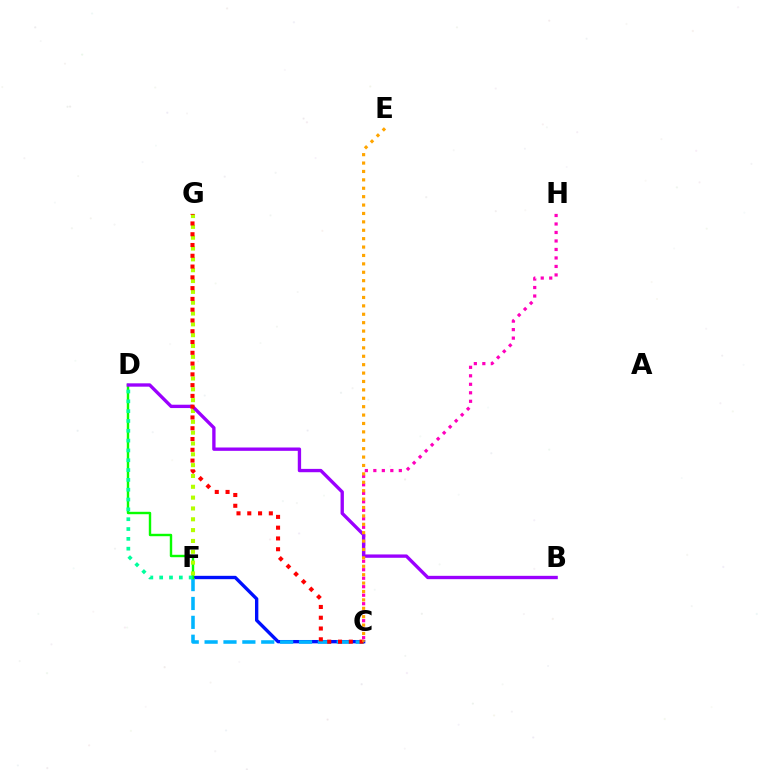{('C', 'F'): [{'color': '#0010ff', 'line_style': 'solid', 'thickness': 2.42}, {'color': '#00b5ff', 'line_style': 'dashed', 'thickness': 2.56}], ('D', 'F'): [{'color': '#08ff00', 'line_style': 'solid', 'thickness': 1.74}, {'color': '#00ff9d', 'line_style': 'dotted', 'thickness': 2.67}], ('C', 'H'): [{'color': '#ff00bd', 'line_style': 'dotted', 'thickness': 2.31}], ('F', 'G'): [{'color': '#b3ff00', 'line_style': 'dotted', 'thickness': 2.94}], ('B', 'D'): [{'color': '#9b00ff', 'line_style': 'solid', 'thickness': 2.41}], ('C', 'G'): [{'color': '#ff0000', 'line_style': 'dotted', 'thickness': 2.93}], ('C', 'E'): [{'color': '#ffa500', 'line_style': 'dotted', 'thickness': 2.28}]}